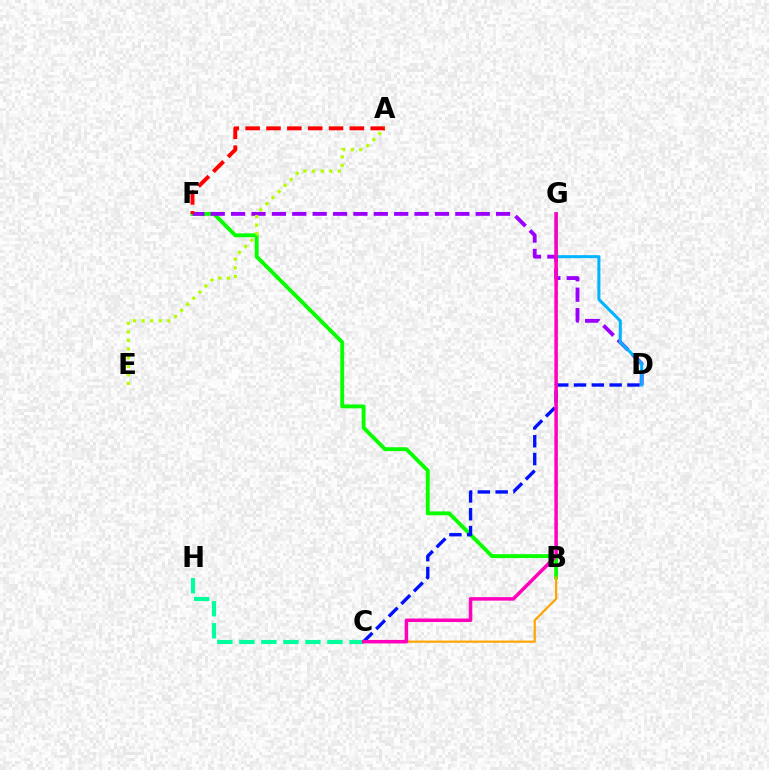{('B', 'F'): [{'color': '#08ff00', 'line_style': 'solid', 'thickness': 2.79}], ('B', 'C'): [{'color': '#ffa500', 'line_style': 'solid', 'thickness': 1.59}], ('D', 'F'): [{'color': '#9b00ff', 'line_style': 'dashed', 'thickness': 2.77}], ('A', 'F'): [{'color': '#ff0000', 'line_style': 'dashed', 'thickness': 2.83}], ('C', 'D'): [{'color': '#0010ff', 'line_style': 'dashed', 'thickness': 2.42}], ('A', 'E'): [{'color': '#b3ff00', 'line_style': 'dotted', 'thickness': 2.33}], ('D', 'G'): [{'color': '#00b5ff', 'line_style': 'solid', 'thickness': 2.19}], ('C', 'H'): [{'color': '#00ff9d', 'line_style': 'dashed', 'thickness': 2.99}], ('C', 'G'): [{'color': '#ff00bd', 'line_style': 'solid', 'thickness': 2.53}]}